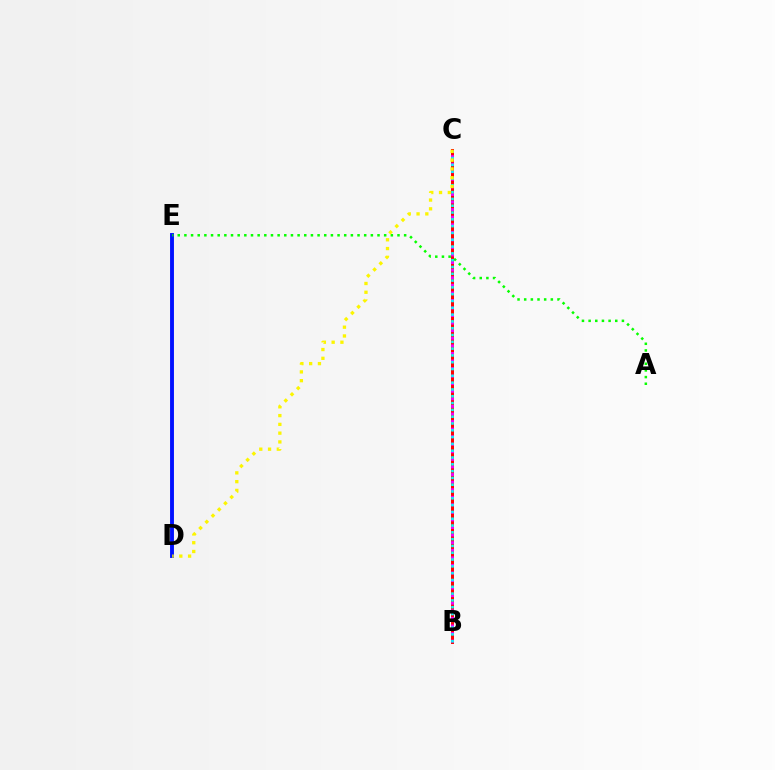{('B', 'C'): [{'color': '#ff0000', 'line_style': 'solid', 'thickness': 2.13}, {'color': '#ee00ff', 'line_style': 'dotted', 'thickness': 2.06}, {'color': '#00fff6', 'line_style': 'dotted', 'thickness': 1.85}], ('D', 'E'): [{'color': '#0010ff', 'line_style': 'solid', 'thickness': 2.8}], ('A', 'E'): [{'color': '#08ff00', 'line_style': 'dotted', 'thickness': 1.81}], ('C', 'D'): [{'color': '#fcf500', 'line_style': 'dotted', 'thickness': 2.38}]}